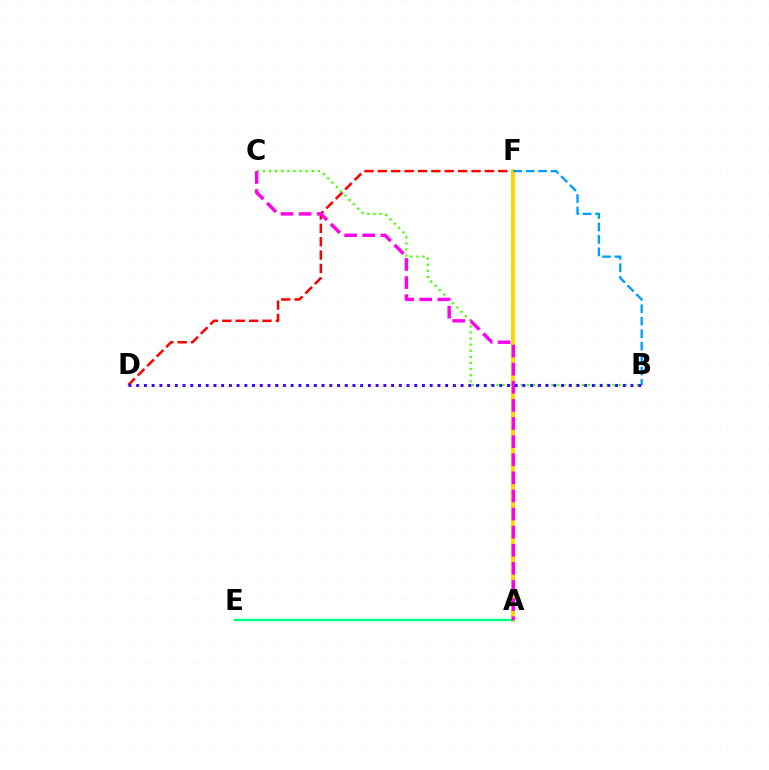{('D', 'F'): [{'color': '#ff0000', 'line_style': 'dashed', 'thickness': 1.82}], ('A', 'F'): [{'color': '#ffd500', 'line_style': 'solid', 'thickness': 2.75}], ('B', 'F'): [{'color': '#009eff', 'line_style': 'dashed', 'thickness': 1.69}], ('A', 'E'): [{'color': '#00ff86', 'line_style': 'solid', 'thickness': 1.77}], ('B', 'C'): [{'color': '#4fff00', 'line_style': 'dotted', 'thickness': 1.66}], ('A', 'C'): [{'color': '#ff00ed', 'line_style': 'dashed', 'thickness': 2.46}], ('B', 'D'): [{'color': '#3700ff', 'line_style': 'dotted', 'thickness': 2.1}]}